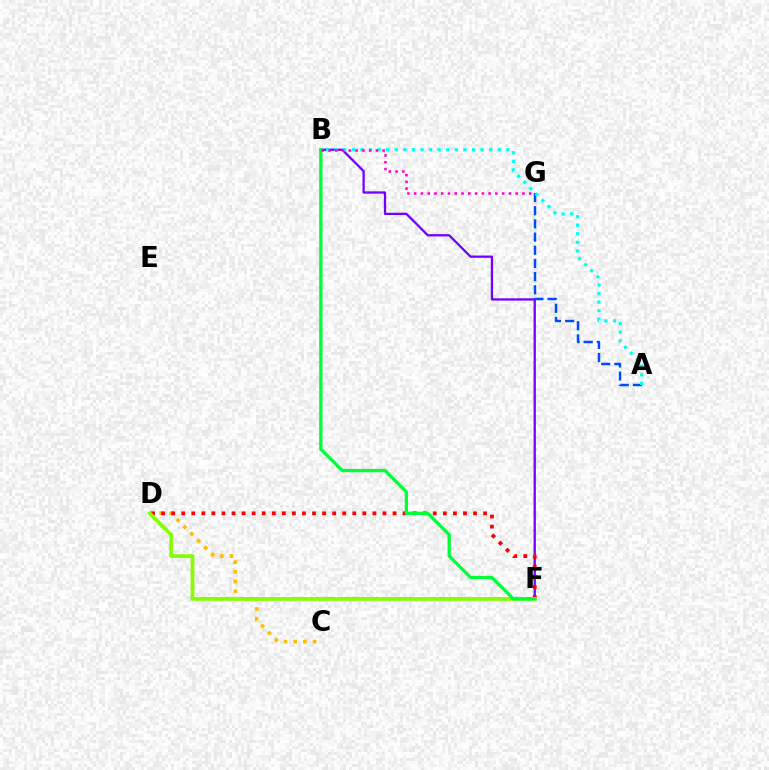{('C', 'D'): [{'color': '#ffbd00', 'line_style': 'dotted', 'thickness': 2.65}], ('B', 'F'): [{'color': '#7200ff', 'line_style': 'solid', 'thickness': 1.64}, {'color': '#00ff39', 'line_style': 'solid', 'thickness': 2.38}], ('D', 'F'): [{'color': '#ff0000', 'line_style': 'dotted', 'thickness': 2.73}, {'color': '#84ff00', 'line_style': 'solid', 'thickness': 2.69}], ('A', 'G'): [{'color': '#004bff', 'line_style': 'dashed', 'thickness': 1.79}], ('A', 'B'): [{'color': '#00fff6', 'line_style': 'dotted', 'thickness': 2.33}], ('B', 'G'): [{'color': '#ff00cf', 'line_style': 'dotted', 'thickness': 1.84}]}